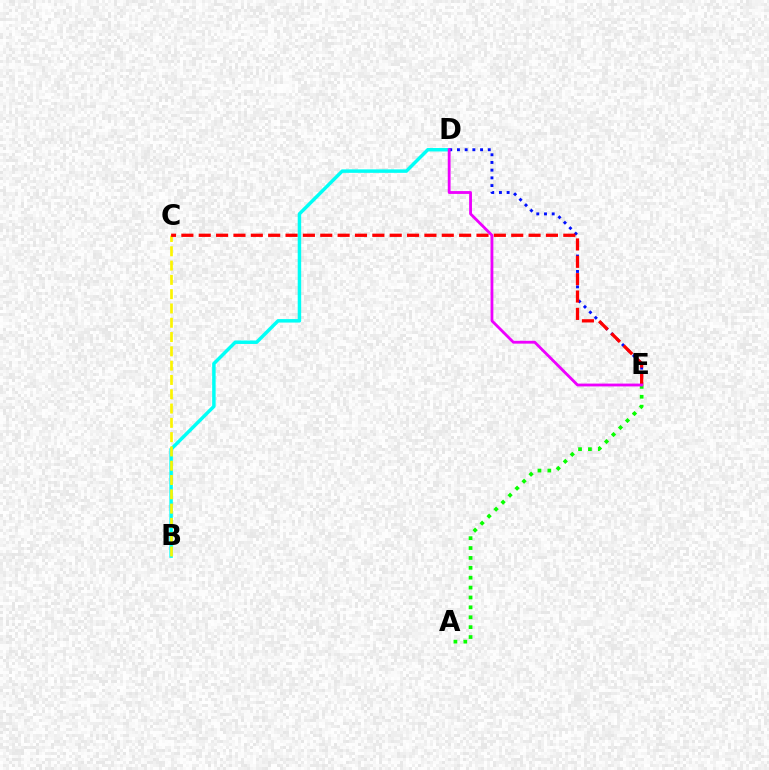{('A', 'E'): [{'color': '#08ff00', 'line_style': 'dotted', 'thickness': 2.69}], ('B', 'D'): [{'color': '#00fff6', 'line_style': 'solid', 'thickness': 2.5}], ('D', 'E'): [{'color': '#0010ff', 'line_style': 'dotted', 'thickness': 2.09}, {'color': '#ee00ff', 'line_style': 'solid', 'thickness': 2.03}], ('B', 'C'): [{'color': '#fcf500', 'line_style': 'dashed', 'thickness': 1.94}], ('C', 'E'): [{'color': '#ff0000', 'line_style': 'dashed', 'thickness': 2.36}]}